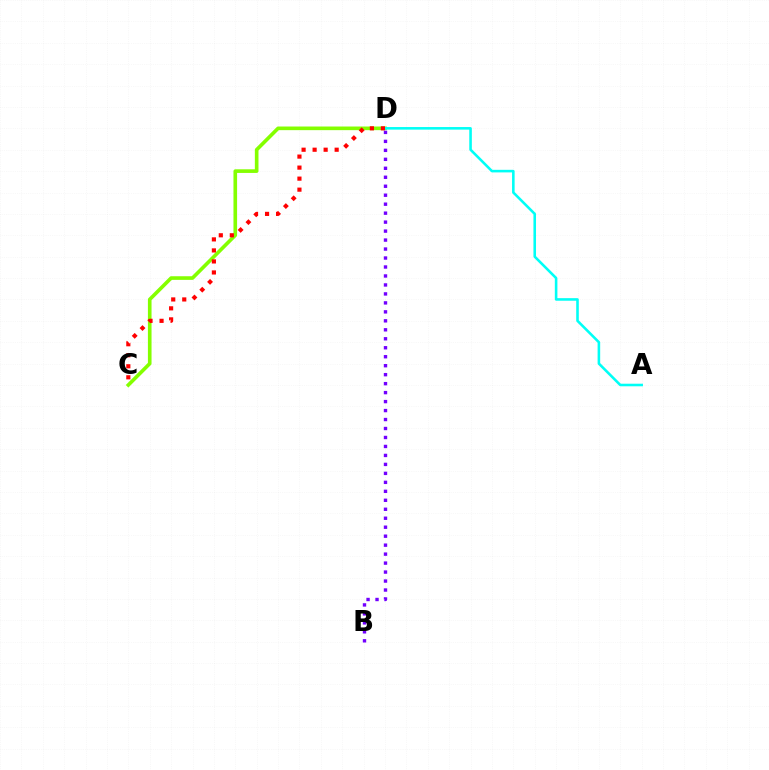{('C', 'D'): [{'color': '#84ff00', 'line_style': 'solid', 'thickness': 2.62}, {'color': '#ff0000', 'line_style': 'dotted', 'thickness': 2.99}], ('A', 'D'): [{'color': '#00fff6', 'line_style': 'solid', 'thickness': 1.86}], ('B', 'D'): [{'color': '#7200ff', 'line_style': 'dotted', 'thickness': 2.44}]}